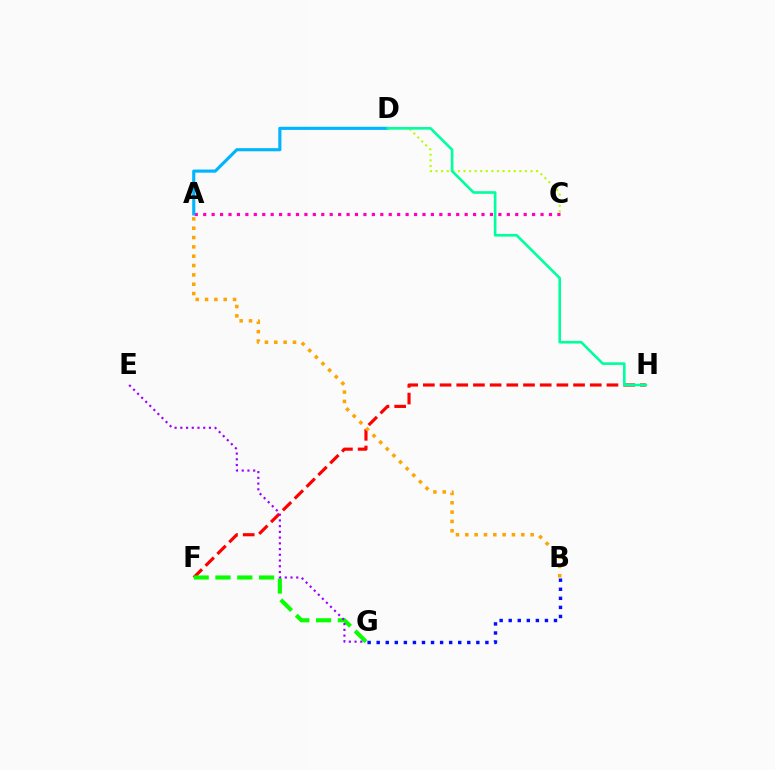{('F', 'H'): [{'color': '#ff0000', 'line_style': 'dashed', 'thickness': 2.27}], ('F', 'G'): [{'color': '#08ff00', 'line_style': 'dashed', 'thickness': 2.96}], ('A', 'C'): [{'color': '#ff00bd', 'line_style': 'dotted', 'thickness': 2.29}], ('A', 'D'): [{'color': '#00b5ff', 'line_style': 'solid', 'thickness': 2.25}], ('B', 'G'): [{'color': '#0010ff', 'line_style': 'dotted', 'thickness': 2.46}], ('C', 'D'): [{'color': '#b3ff00', 'line_style': 'dotted', 'thickness': 1.52}], ('A', 'B'): [{'color': '#ffa500', 'line_style': 'dotted', 'thickness': 2.54}], ('E', 'G'): [{'color': '#9b00ff', 'line_style': 'dotted', 'thickness': 1.56}], ('D', 'H'): [{'color': '#00ff9d', 'line_style': 'solid', 'thickness': 1.89}]}